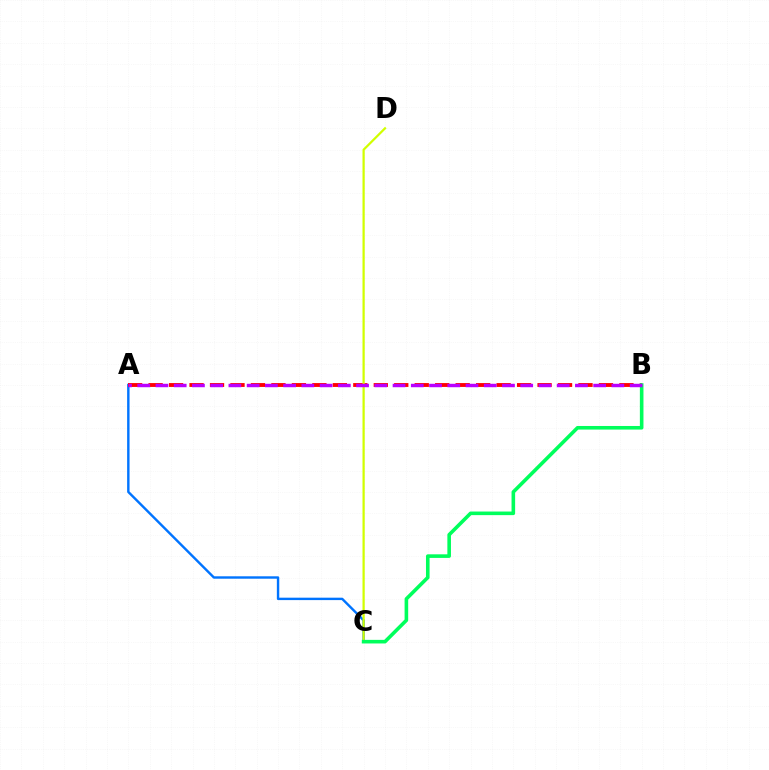{('A', 'C'): [{'color': '#0074ff', 'line_style': 'solid', 'thickness': 1.74}], ('A', 'B'): [{'color': '#ff0000', 'line_style': 'dashed', 'thickness': 2.78}, {'color': '#b900ff', 'line_style': 'dashed', 'thickness': 2.48}], ('C', 'D'): [{'color': '#d1ff00', 'line_style': 'solid', 'thickness': 1.61}], ('B', 'C'): [{'color': '#00ff5c', 'line_style': 'solid', 'thickness': 2.59}]}